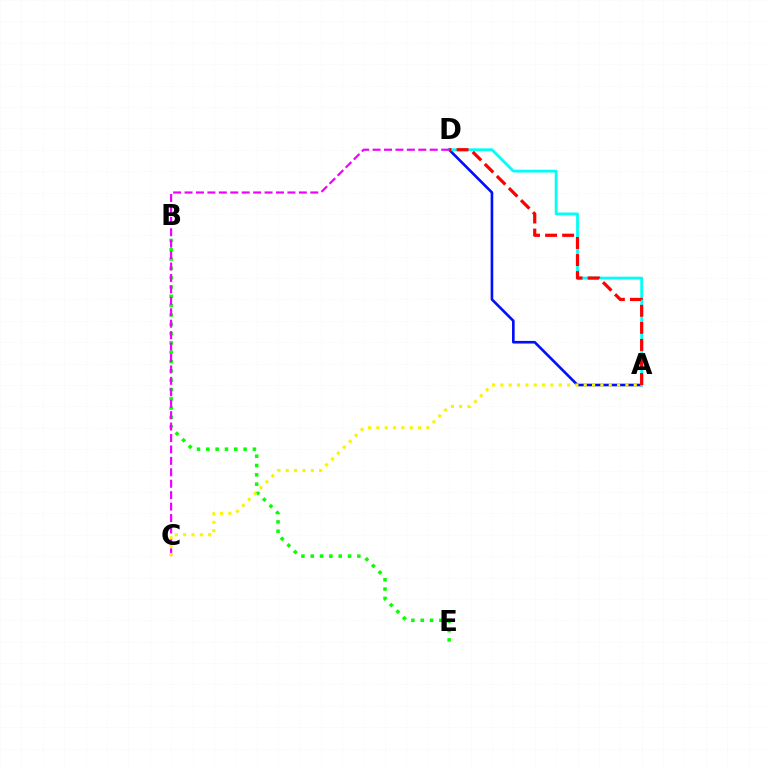{('B', 'E'): [{'color': '#08ff00', 'line_style': 'dotted', 'thickness': 2.53}], ('A', 'D'): [{'color': '#0010ff', 'line_style': 'solid', 'thickness': 1.9}, {'color': '#00fff6', 'line_style': 'solid', 'thickness': 2.0}, {'color': '#ff0000', 'line_style': 'dashed', 'thickness': 2.32}], ('C', 'D'): [{'color': '#ee00ff', 'line_style': 'dashed', 'thickness': 1.55}], ('A', 'C'): [{'color': '#fcf500', 'line_style': 'dotted', 'thickness': 2.26}]}